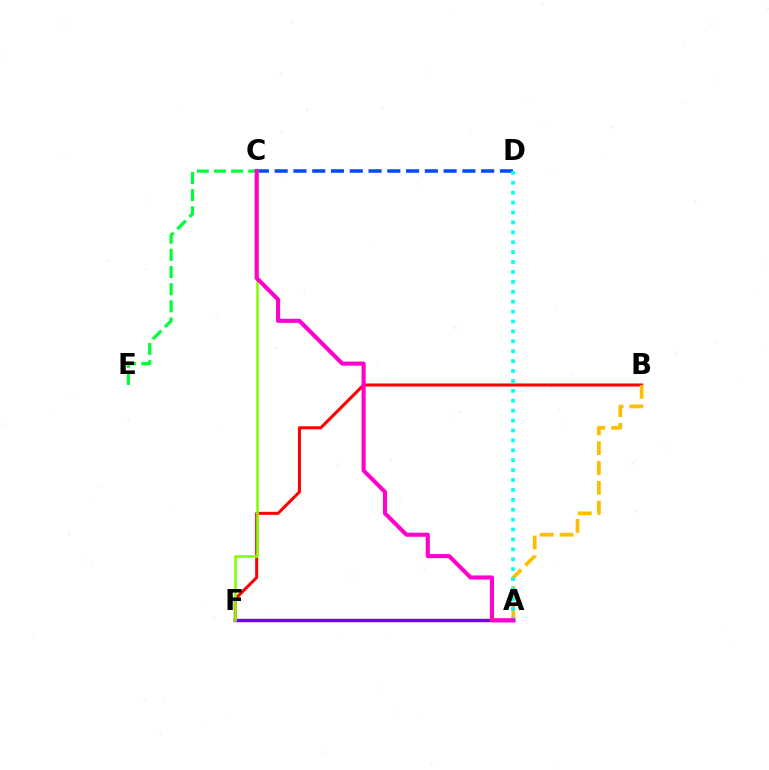{('C', 'E'): [{'color': '#00ff39', 'line_style': 'dashed', 'thickness': 2.33}], ('B', 'F'): [{'color': '#ff0000', 'line_style': 'solid', 'thickness': 2.18}], ('C', 'D'): [{'color': '#004bff', 'line_style': 'dashed', 'thickness': 2.55}], ('A', 'F'): [{'color': '#7200ff', 'line_style': 'solid', 'thickness': 2.47}], ('A', 'B'): [{'color': '#ffbd00', 'line_style': 'dashed', 'thickness': 2.69}], ('A', 'D'): [{'color': '#00fff6', 'line_style': 'dotted', 'thickness': 2.69}], ('C', 'F'): [{'color': '#84ff00', 'line_style': 'solid', 'thickness': 1.87}], ('A', 'C'): [{'color': '#ff00cf', 'line_style': 'solid', 'thickness': 2.95}]}